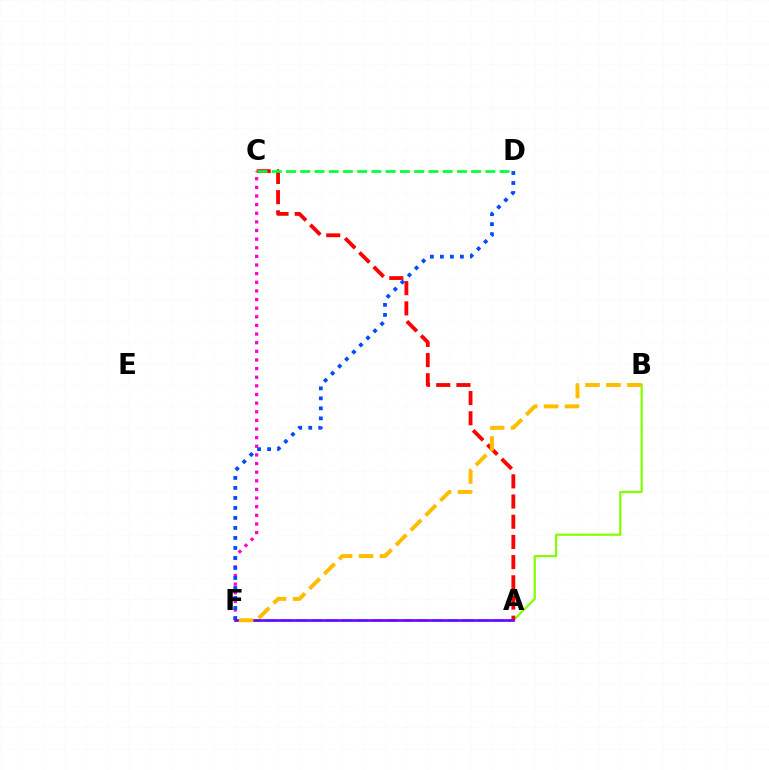{('A', 'F'): [{'color': '#00fff6', 'line_style': 'dashed', 'thickness': 2.06}, {'color': '#7200ff', 'line_style': 'solid', 'thickness': 1.9}], ('C', 'F'): [{'color': '#ff00cf', 'line_style': 'dotted', 'thickness': 2.34}], ('A', 'B'): [{'color': '#84ff00', 'line_style': 'solid', 'thickness': 1.61}], ('A', 'C'): [{'color': '#ff0000', 'line_style': 'dashed', 'thickness': 2.74}], ('C', 'D'): [{'color': '#00ff39', 'line_style': 'dashed', 'thickness': 1.94}], ('D', 'F'): [{'color': '#004bff', 'line_style': 'dotted', 'thickness': 2.72}], ('B', 'F'): [{'color': '#ffbd00', 'line_style': 'dashed', 'thickness': 2.84}]}